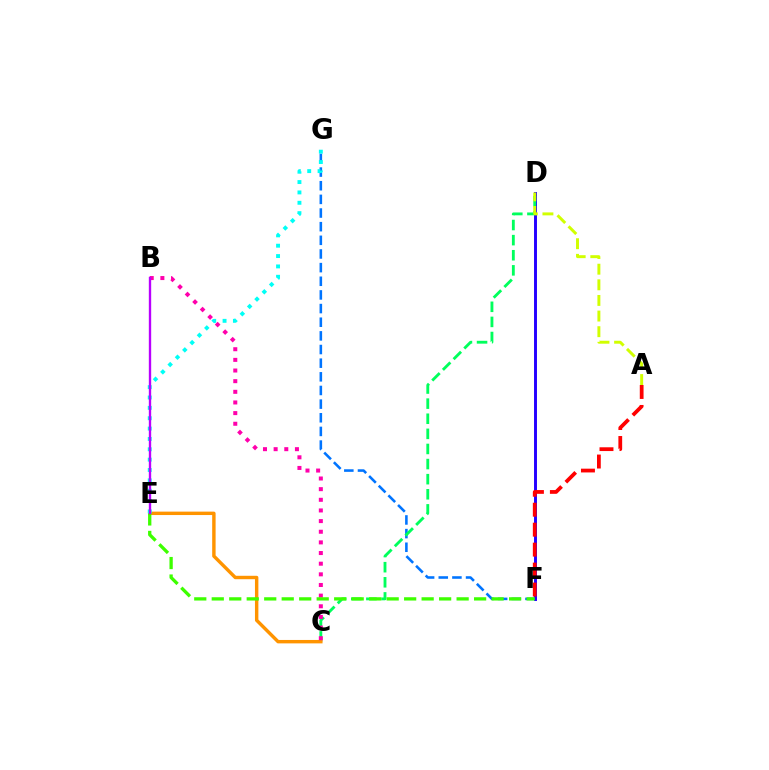{('D', 'F'): [{'color': '#2500ff', 'line_style': 'solid', 'thickness': 2.11}], ('F', 'G'): [{'color': '#0074ff', 'line_style': 'dashed', 'thickness': 1.85}], ('C', 'D'): [{'color': '#00ff5c', 'line_style': 'dashed', 'thickness': 2.05}], ('C', 'E'): [{'color': '#ff9400', 'line_style': 'solid', 'thickness': 2.46}], ('B', 'C'): [{'color': '#ff00ac', 'line_style': 'dotted', 'thickness': 2.89}], ('E', 'F'): [{'color': '#3dff00', 'line_style': 'dashed', 'thickness': 2.38}], ('A', 'D'): [{'color': '#d1ff00', 'line_style': 'dashed', 'thickness': 2.12}], ('E', 'G'): [{'color': '#00fff6', 'line_style': 'dotted', 'thickness': 2.81}], ('B', 'E'): [{'color': '#b900ff', 'line_style': 'solid', 'thickness': 1.7}], ('A', 'F'): [{'color': '#ff0000', 'line_style': 'dashed', 'thickness': 2.71}]}